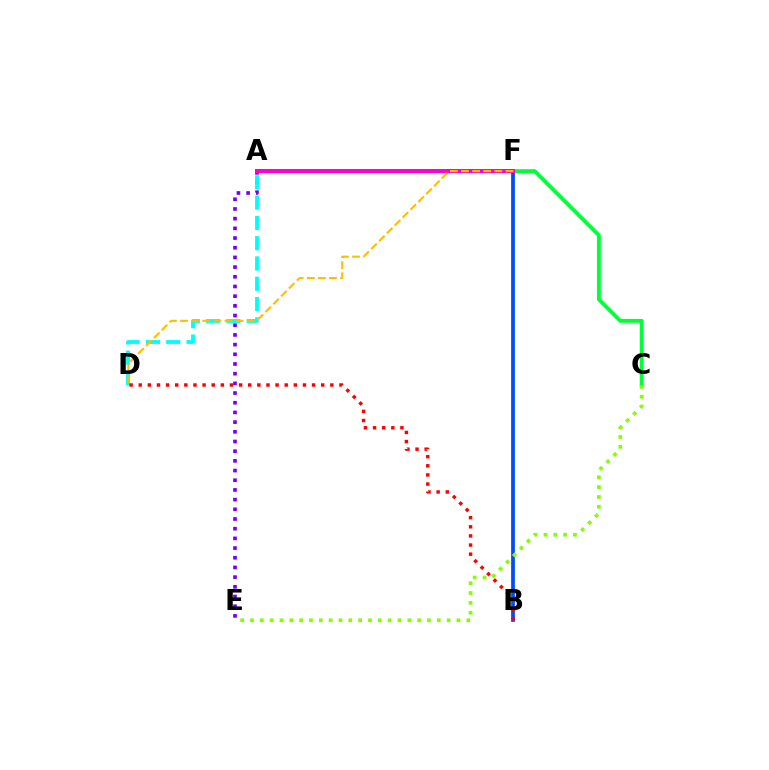{('C', 'F'): [{'color': '#00ff39', 'line_style': 'solid', 'thickness': 2.78}], ('B', 'F'): [{'color': '#004bff', 'line_style': 'solid', 'thickness': 2.69}], ('A', 'E'): [{'color': '#7200ff', 'line_style': 'dotted', 'thickness': 2.63}], ('A', 'F'): [{'color': '#ff00cf', 'line_style': 'solid', 'thickness': 2.89}], ('A', 'D'): [{'color': '#00fff6', 'line_style': 'dashed', 'thickness': 2.76}], ('C', 'E'): [{'color': '#84ff00', 'line_style': 'dotted', 'thickness': 2.67}], ('B', 'D'): [{'color': '#ff0000', 'line_style': 'dotted', 'thickness': 2.48}], ('D', 'F'): [{'color': '#ffbd00', 'line_style': 'dashed', 'thickness': 1.51}]}